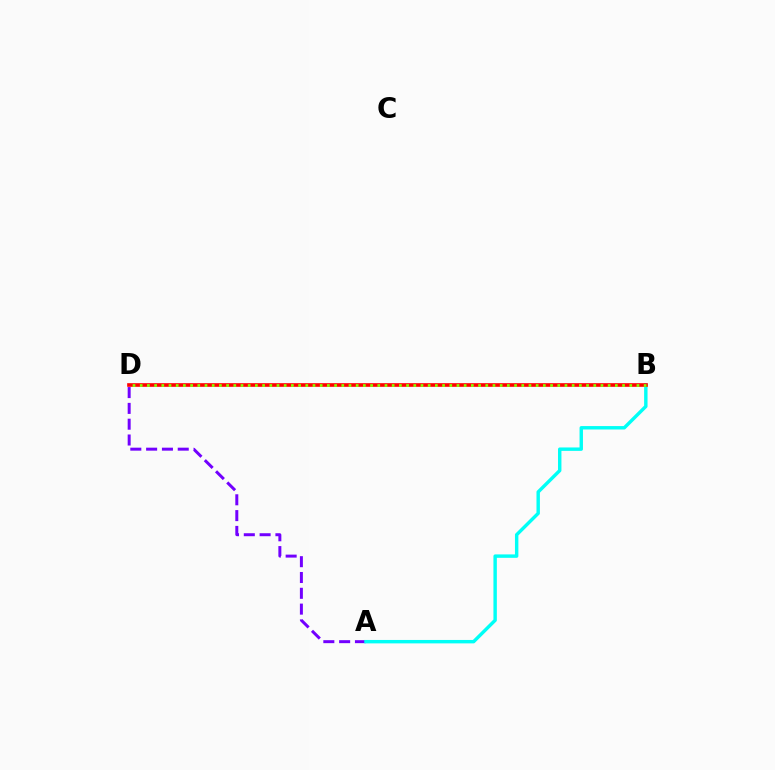{('A', 'D'): [{'color': '#7200ff', 'line_style': 'dashed', 'thickness': 2.15}], ('A', 'B'): [{'color': '#00fff6', 'line_style': 'solid', 'thickness': 2.46}], ('B', 'D'): [{'color': '#ff0000', 'line_style': 'solid', 'thickness': 2.62}, {'color': '#84ff00', 'line_style': 'dotted', 'thickness': 1.96}]}